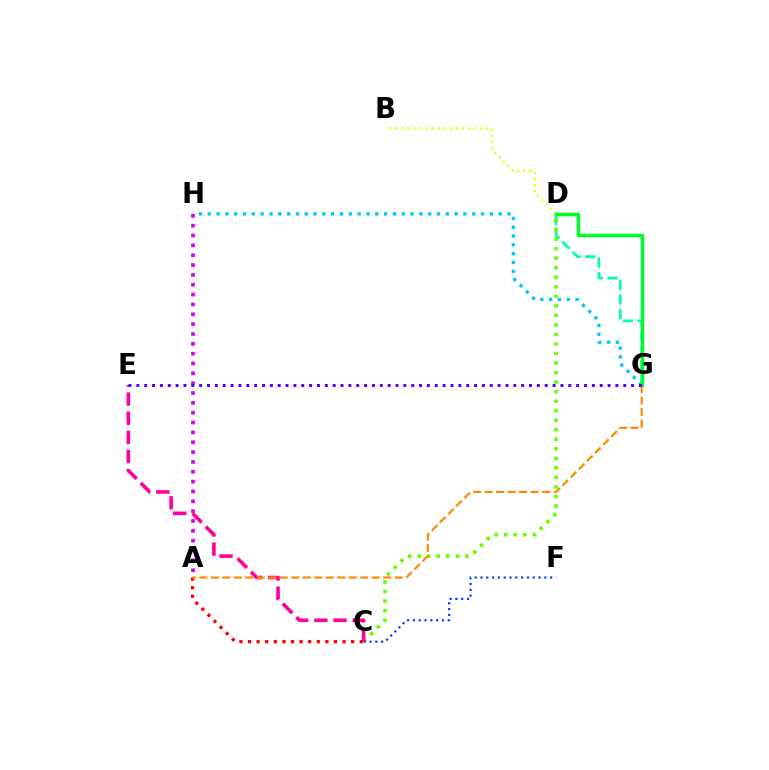{('G', 'H'): [{'color': '#00c7ff', 'line_style': 'dotted', 'thickness': 2.4}], ('D', 'G'): [{'color': '#00ffaf', 'line_style': 'dashed', 'thickness': 1.98}, {'color': '#00ff27', 'line_style': 'solid', 'thickness': 2.51}], ('C', 'D'): [{'color': '#66ff00', 'line_style': 'dotted', 'thickness': 2.59}], ('C', 'F'): [{'color': '#003fff', 'line_style': 'dotted', 'thickness': 1.58}], ('B', 'D'): [{'color': '#eeff00', 'line_style': 'dotted', 'thickness': 1.66}], ('A', 'H'): [{'color': '#d600ff', 'line_style': 'dotted', 'thickness': 2.67}], ('C', 'E'): [{'color': '#ff00a0', 'line_style': 'dashed', 'thickness': 2.6}], ('A', 'C'): [{'color': '#ff0000', 'line_style': 'dotted', 'thickness': 2.33}], ('A', 'G'): [{'color': '#ff8800', 'line_style': 'dashed', 'thickness': 1.56}], ('E', 'G'): [{'color': '#4f00ff', 'line_style': 'dotted', 'thickness': 2.13}]}